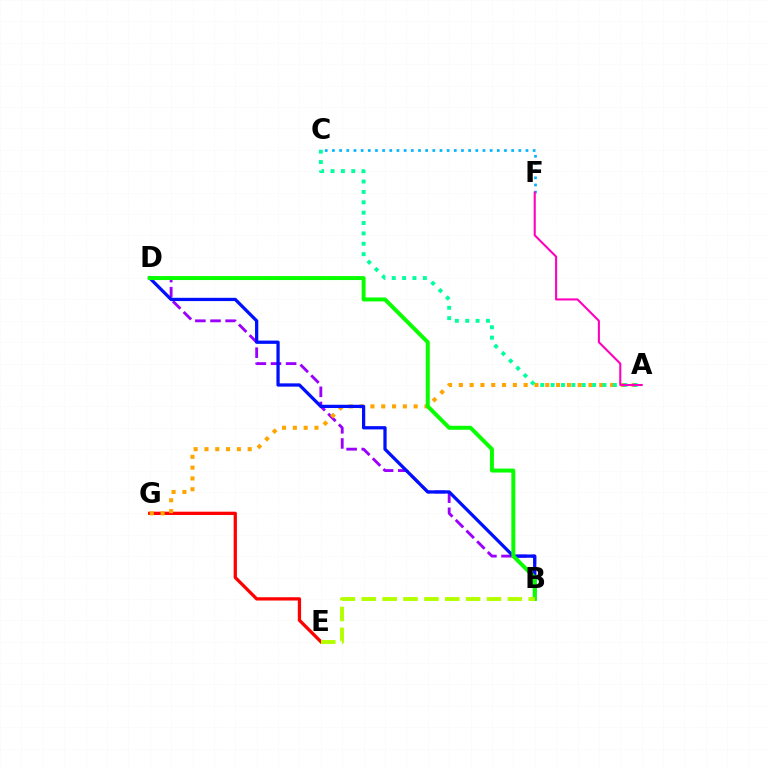{('E', 'G'): [{'color': '#ff0000', 'line_style': 'solid', 'thickness': 2.36}], ('B', 'D'): [{'color': '#9b00ff', 'line_style': 'dashed', 'thickness': 2.05}, {'color': '#0010ff', 'line_style': 'solid', 'thickness': 2.35}, {'color': '#08ff00', 'line_style': 'solid', 'thickness': 2.85}], ('A', 'G'): [{'color': '#ffa500', 'line_style': 'dotted', 'thickness': 2.94}], ('A', 'C'): [{'color': '#00ff9d', 'line_style': 'dotted', 'thickness': 2.82}], ('C', 'F'): [{'color': '#00b5ff', 'line_style': 'dotted', 'thickness': 1.95}], ('A', 'F'): [{'color': '#ff00bd', 'line_style': 'solid', 'thickness': 1.5}], ('B', 'E'): [{'color': '#b3ff00', 'line_style': 'dashed', 'thickness': 2.84}]}